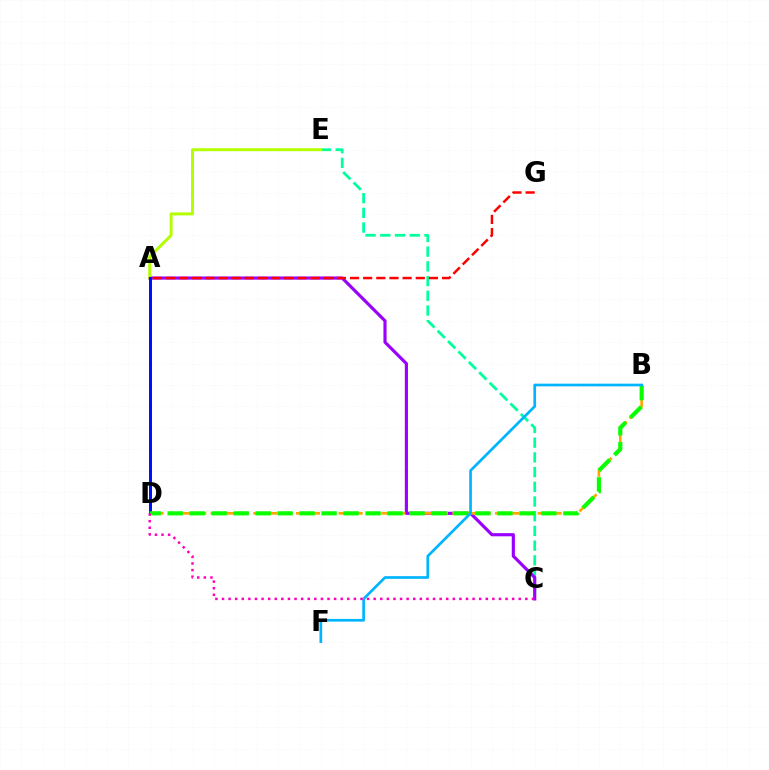{('C', 'E'): [{'color': '#00ff9d', 'line_style': 'dashed', 'thickness': 2.0}], ('A', 'C'): [{'color': '#9b00ff', 'line_style': 'solid', 'thickness': 2.27}], ('A', 'E'): [{'color': '#b3ff00', 'line_style': 'solid', 'thickness': 2.13}], ('A', 'D'): [{'color': '#0010ff', 'line_style': 'solid', 'thickness': 2.15}], ('B', 'D'): [{'color': '#ffa500', 'line_style': 'dashed', 'thickness': 1.93}, {'color': '#08ff00', 'line_style': 'dashed', 'thickness': 2.99}], ('A', 'G'): [{'color': '#ff0000', 'line_style': 'dashed', 'thickness': 1.79}], ('B', 'F'): [{'color': '#00b5ff', 'line_style': 'solid', 'thickness': 1.94}], ('C', 'D'): [{'color': '#ff00bd', 'line_style': 'dotted', 'thickness': 1.79}]}